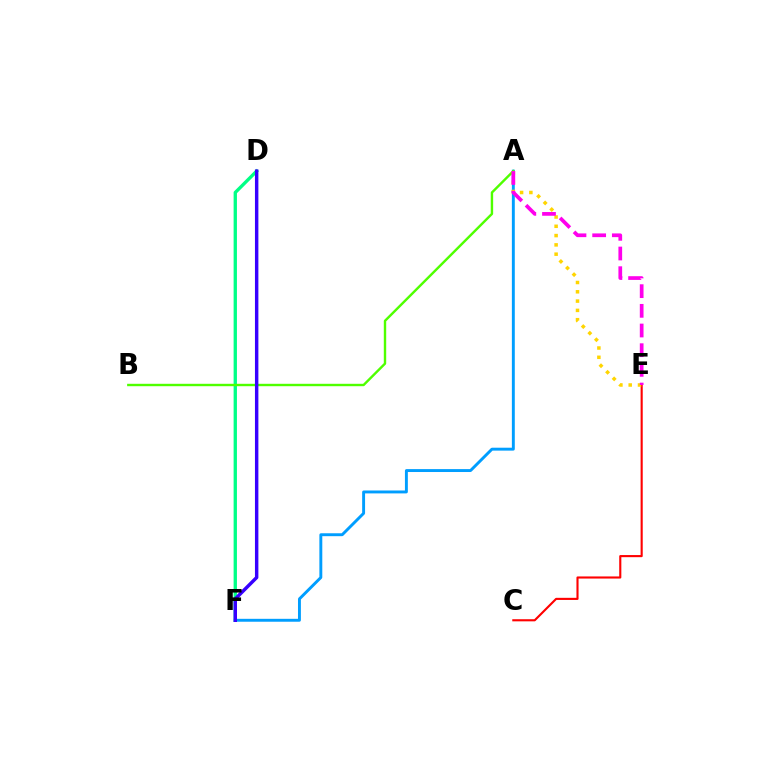{('A', 'F'): [{'color': '#009eff', 'line_style': 'solid', 'thickness': 2.1}], ('C', 'E'): [{'color': '#ff0000', 'line_style': 'solid', 'thickness': 1.53}], ('D', 'F'): [{'color': '#00ff86', 'line_style': 'solid', 'thickness': 2.4}, {'color': '#3700ff', 'line_style': 'solid', 'thickness': 2.47}], ('A', 'B'): [{'color': '#4fff00', 'line_style': 'solid', 'thickness': 1.73}], ('A', 'E'): [{'color': '#ffd500', 'line_style': 'dotted', 'thickness': 2.53}, {'color': '#ff00ed', 'line_style': 'dashed', 'thickness': 2.67}]}